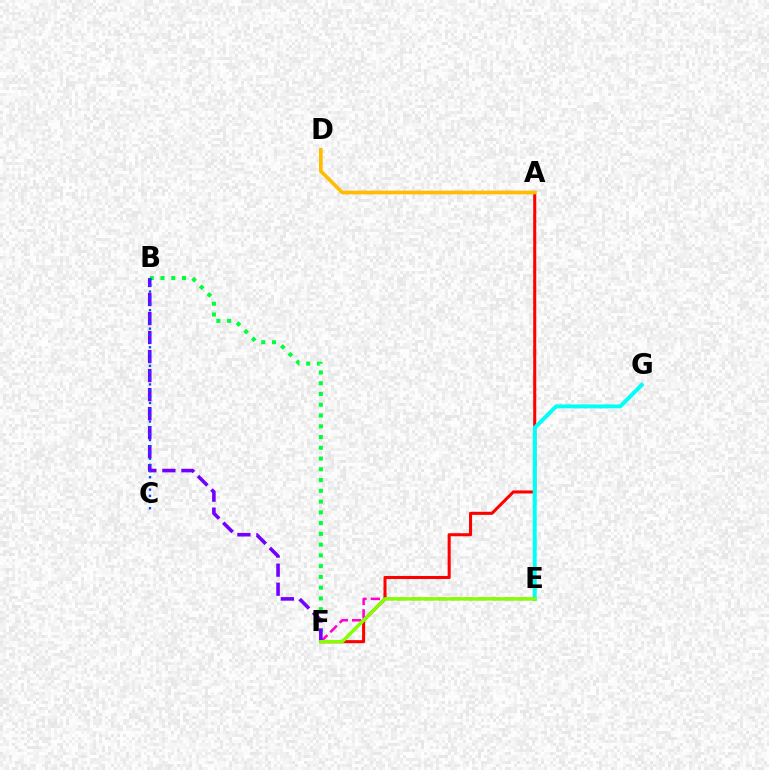{('B', 'F'): [{'color': '#00ff39', 'line_style': 'dotted', 'thickness': 2.92}, {'color': '#7200ff', 'line_style': 'dashed', 'thickness': 2.58}], ('A', 'F'): [{'color': '#ff0000', 'line_style': 'solid', 'thickness': 2.2}], ('A', 'D'): [{'color': '#ffbd00', 'line_style': 'solid', 'thickness': 2.66}], ('E', 'G'): [{'color': '#00fff6', 'line_style': 'solid', 'thickness': 2.86}], ('E', 'F'): [{'color': '#ff00cf', 'line_style': 'dashed', 'thickness': 1.81}, {'color': '#84ff00', 'line_style': 'solid', 'thickness': 2.45}], ('B', 'C'): [{'color': '#004bff', 'line_style': 'dotted', 'thickness': 1.68}]}